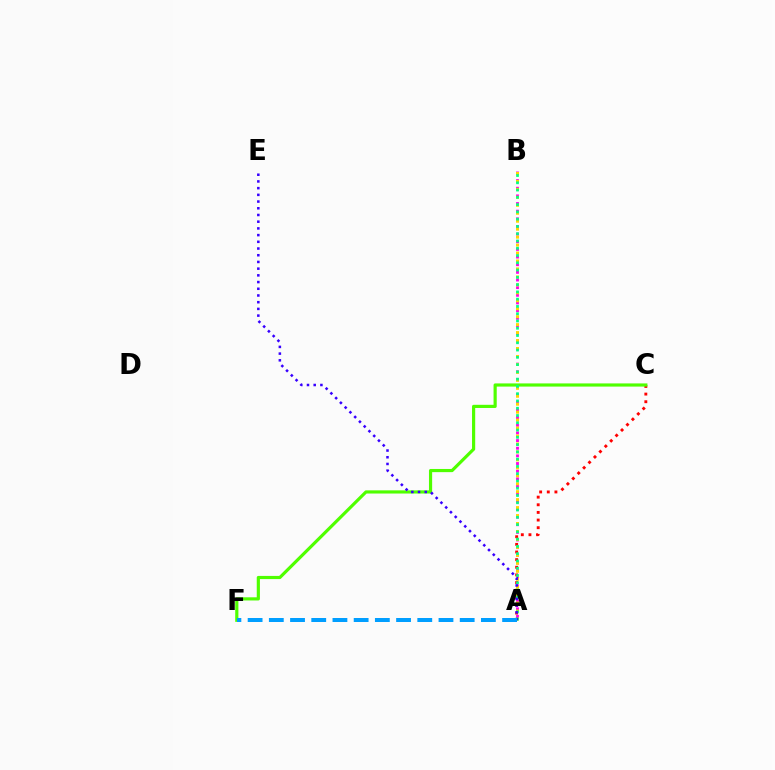{('A', 'B'): [{'color': '#ff00ed', 'line_style': 'dotted', 'thickness': 2.08}, {'color': '#ffd500', 'line_style': 'dotted', 'thickness': 2.16}, {'color': '#00ff86', 'line_style': 'dotted', 'thickness': 1.98}], ('A', 'C'): [{'color': '#ff0000', 'line_style': 'dotted', 'thickness': 2.08}], ('C', 'F'): [{'color': '#4fff00', 'line_style': 'solid', 'thickness': 2.28}], ('A', 'E'): [{'color': '#3700ff', 'line_style': 'dotted', 'thickness': 1.82}], ('A', 'F'): [{'color': '#009eff', 'line_style': 'dashed', 'thickness': 2.88}]}